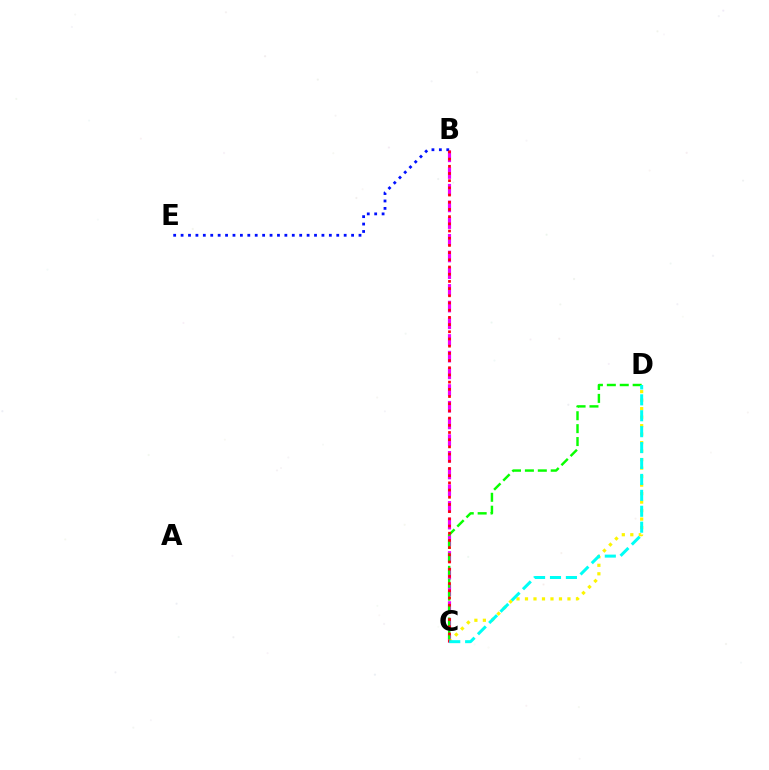{('B', 'C'): [{'color': '#ee00ff', 'line_style': 'dashed', 'thickness': 2.27}, {'color': '#ff0000', 'line_style': 'dotted', 'thickness': 1.95}], ('B', 'E'): [{'color': '#0010ff', 'line_style': 'dotted', 'thickness': 2.01}], ('C', 'D'): [{'color': '#fcf500', 'line_style': 'dotted', 'thickness': 2.31}, {'color': '#08ff00', 'line_style': 'dashed', 'thickness': 1.75}, {'color': '#00fff6', 'line_style': 'dashed', 'thickness': 2.16}]}